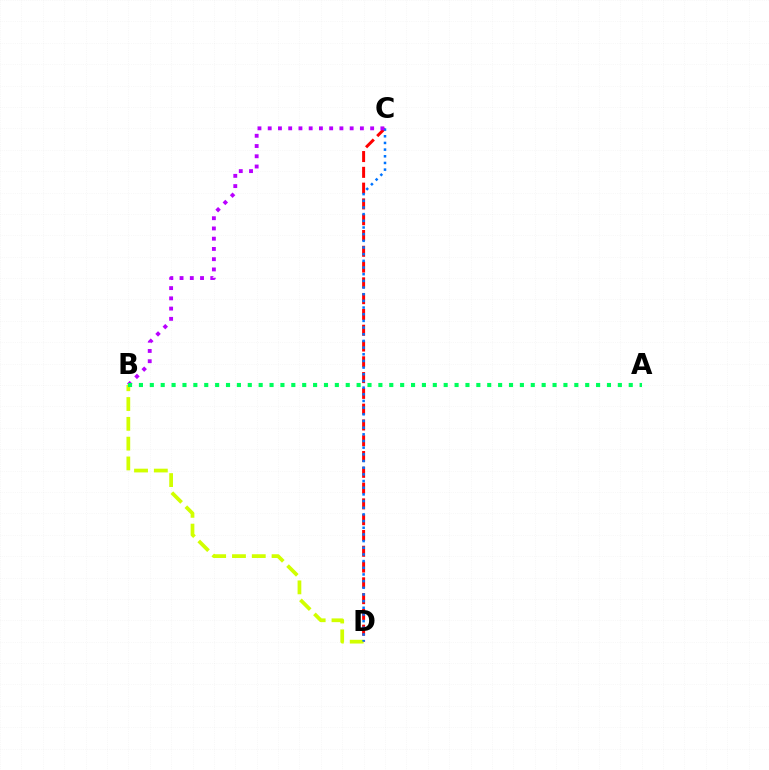{('C', 'D'): [{'color': '#ff0000', 'line_style': 'dashed', 'thickness': 2.14}, {'color': '#0074ff', 'line_style': 'dotted', 'thickness': 1.81}], ('B', 'D'): [{'color': '#d1ff00', 'line_style': 'dashed', 'thickness': 2.69}], ('B', 'C'): [{'color': '#b900ff', 'line_style': 'dotted', 'thickness': 2.78}], ('A', 'B'): [{'color': '#00ff5c', 'line_style': 'dotted', 'thickness': 2.96}]}